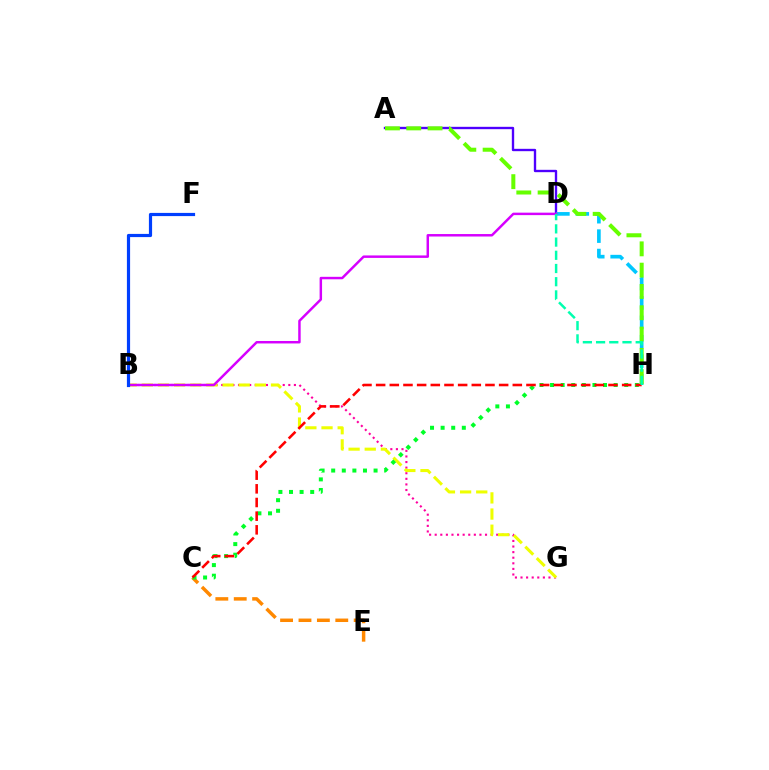{('A', 'D'): [{'color': '#4f00ff', 'line_style': 'solid', 'thickness': 1.7}], ('B', 'G'): [{'color': '#ff00a0', 'line_style': 'dotted', 'thickness': 1.52}, {'color': '#eeff00', 'line_style': 'dashed', 'thickness': 2.19}], ('C', 'E'): [{'color': '#ff8800', 'line_style': 'dashed', 'thickness': 2.5}], ('D', 'H'): [{'color': '#00c7ff', 'line_style': 'dashed', 'thickness': 2.64}, {'color': '#00ffaf', 'line_style': 'dashed', 'thickness': 1.79}], ('B', 'D'): [{'color': '#d600ff', 'line_style': 'solid', 'thickness': 1.78}], ('A', 'H'): [{'color': '#66ff00', 'line_style': 'dashed', 'thickness': 2.89}], ('C', 'H'): [{'color': '#00ff27', 'line_style': 'dotted', 'thickness': 2.88}, {'color': '#ff0000', 'line_style': 'dashed', 'thickness': 1.86}], ('B', 'F'): [{'color': '#003fff', 'line_style': 'solid', 'thickness': 2.29}]}